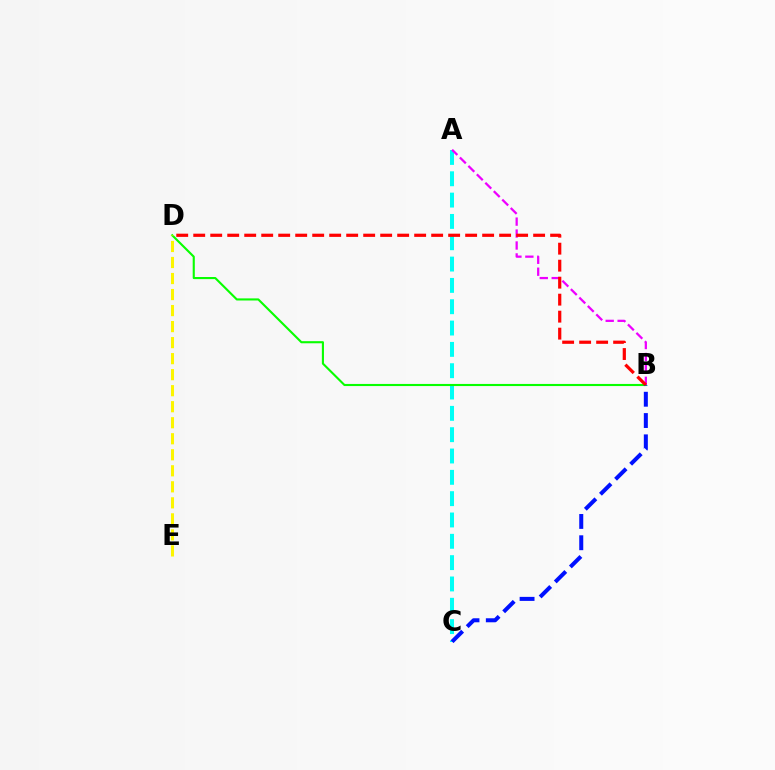{('A', 'C'): [{'color': '#00fff6', 'line_style': 'dashed', 'thickness': 2.9}], ('B', 'D'): [{'color': '#08ff00', 'line_style': 'solid', 'thickness': 1.52}, {'color': '#ff0000', 'line_style': 'dashed', 'thickness': 2.31}], ('D', 'E'): [{'color': '#fcf500', 'line_style': 'dashed', 'thickness': 2.18}], ('A', 'B'): [{'color': '#ee00ff', 'line_style': 'dashed', 'thickness': 1.62}], ('B', 'C'): [{'color': '#0010ff', 'line_style': 'dashed', 'thickness': 2.89}]}